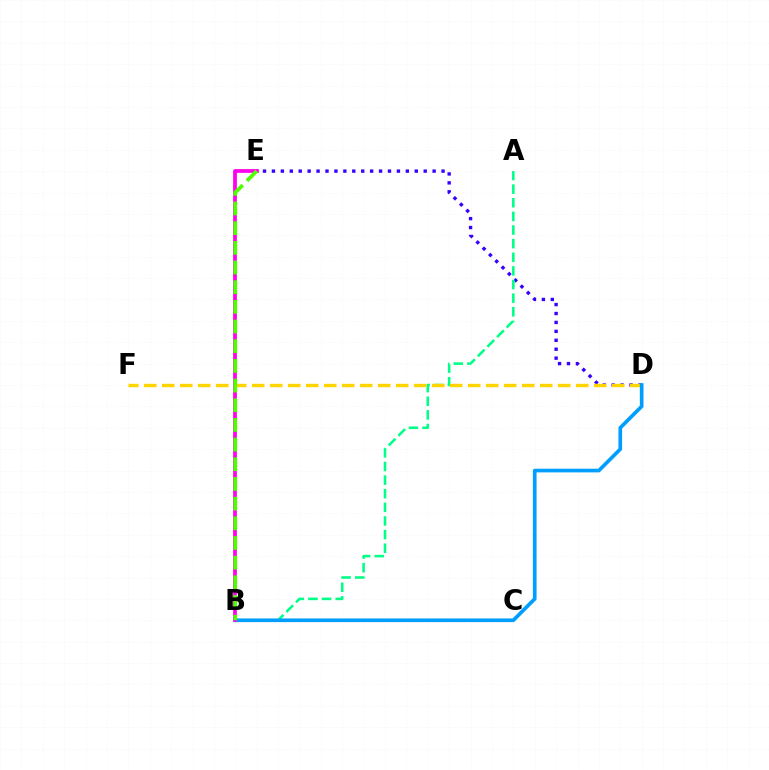{('D', 'E'): [{'color': '#3700ff', 'line_style': 'dotted', 'thickness': 2.43}], ('A', 'B'): [{'color': '#00ff86', 'line_style': 'dashed', 'thickness': 1.85}], ('B', 'C'): [{'color': '#ff0000', 'line_style': 'dashed', 'thickness': 1.88}], ('D', 'F'): [{'color': '#ffd500', 'line_style': 'dashed', 'thickness': 2.45}], ('B', 'D'): [{'color': '#009eff', 'line_style': 'solid', 'thickness': 2.64}], ('B', 'E'): [{'color': '#ff00ed', 'line_style': 'solid', 'thickness': 2.7}, {'color': '#4fff00', 'line_style': 'dashed', 'thickness': 2.67}]}